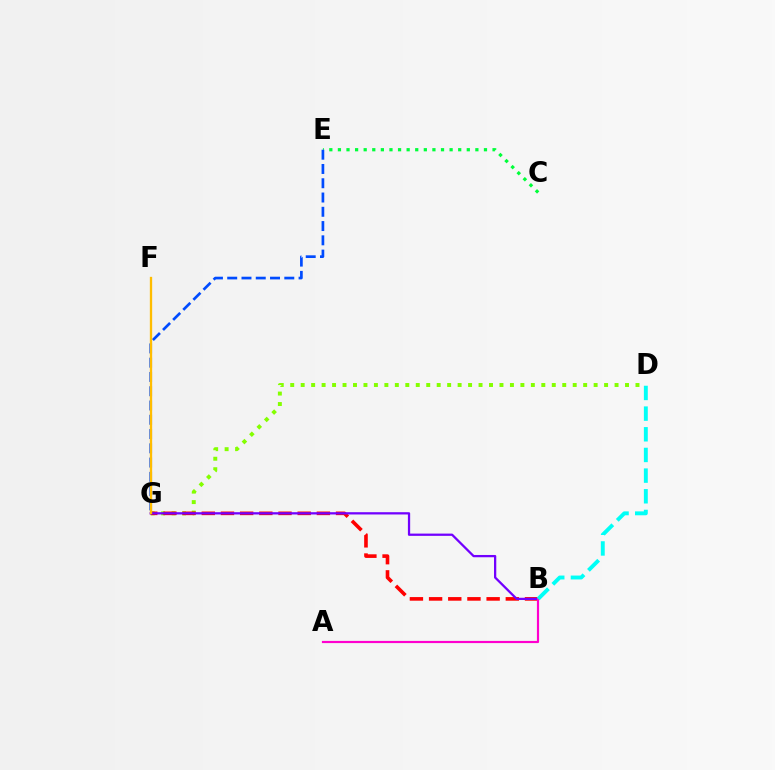{('D', 'G'): [{'color': '#84ff00', 'line_style': 'dotted', 'thickness': 2.84}], ('C', 'E'): [{'color': '#00ff39', 'line_style': 'dotted', 'thickness': 2.33}], ('B', 'G'): [{'color': '#ff0000', 'line_style': 'dashed', 'thickness': 2.61}, {'color': '#7200ff', 'line_style': 'solid', 'thickness': 1.63}], ('E', 'G'): [{'color': '#004bff', 'line_style': 'dashed', 'thickness': 1.94}], ('F', 'G'): [{'color': '#ffbd00', 'line_style': 'solid', 'thickness': 1.67}], ('A', 'B'): [{'color': '#ff00cf', 'line_style': 'solid', 'thickness': 1.56}], ('B', 'D'): [{'color': '#00fff6', 'line_style': 'dashed', 'thickness': 2.81}]}